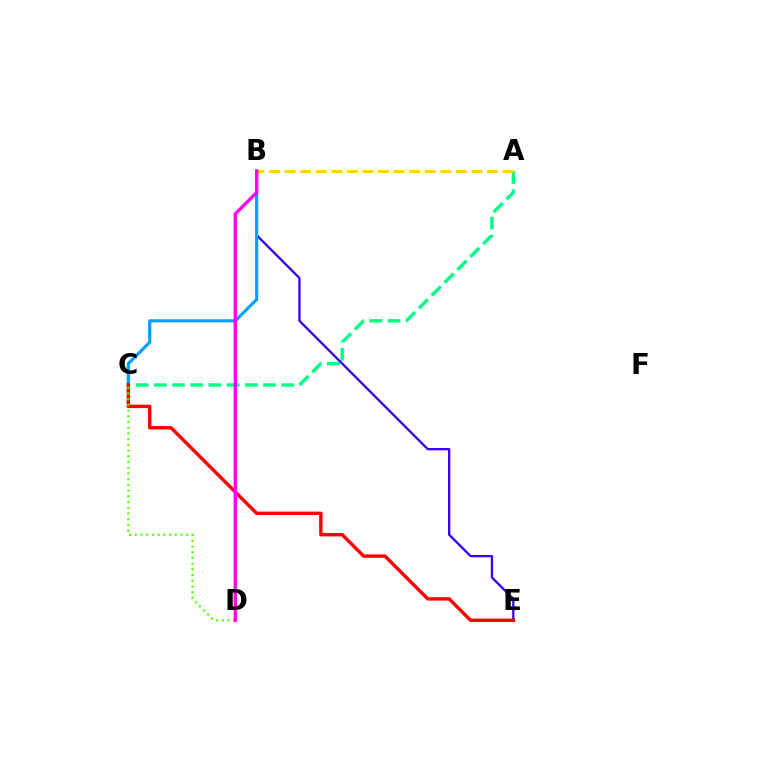{('A', 'C'): [{'color': '#00ff86', 'line_style': 'dashed', 'thickness': 2.47}], ('B', 'E'): [{'color': '#3700ff', 'line_style': 'solid', 'thickness': 1.66}], ('B', 'C'): [{'color': '#009eff', 'line_style': 'solid', 'thickness': 2.26}], ('C', 'E'): [{'color': '#ff0000', 'line_style': 'solid', 'thickness': 2.46}], ('C', 'D'): [{'color': '#4fff00', 'line_style': 'dotted', 'thickness': 1.55}], ('A', 'B'): [{'color': '#ffd500', 'line_style': 'dashed', 'thickness': 2.11}], ('B', 'D'): [{'color': '#ff00ed', 'line_style': 'solid', 'thickness': 2.39}]}